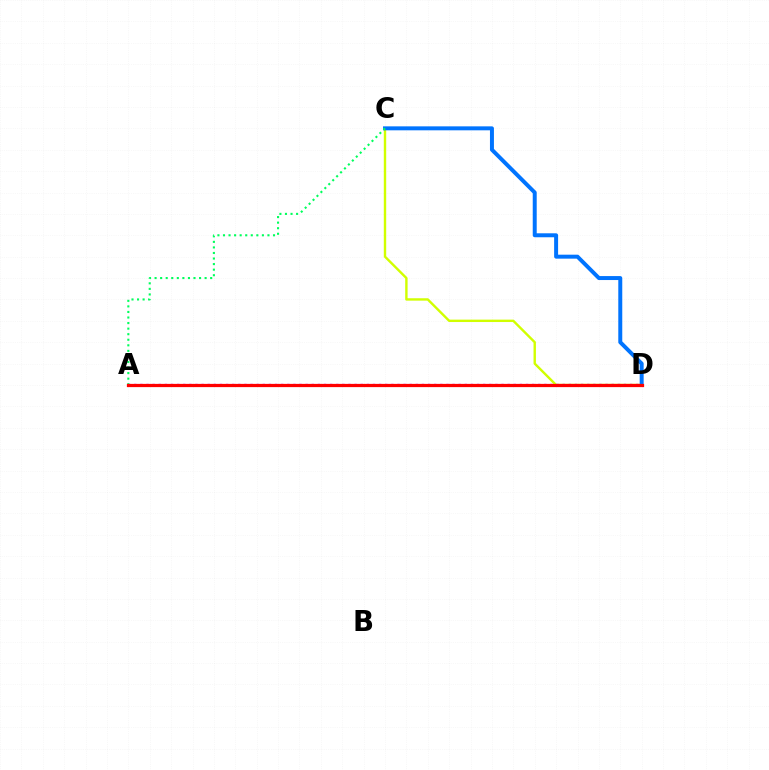{('C', 'D'): [{'color': '#d1ff00', 'line_style': 'solid', 'thickness': 1.73}, {'color': '#0074ff', 'line_style': 'solid', 'thickness': 2.86}], ('A', 'D'): [{'color': '#b900ff', 'line_style': 'dotted', 'thickness': 1.66}, {'color': '#ff0000', 'line_style': 'solid', 'thickness': 2.33}], ('A', 'C'): [{'color': '#00ff5c', 'line_style': 'dotted', 'thickness': 1.51}]}